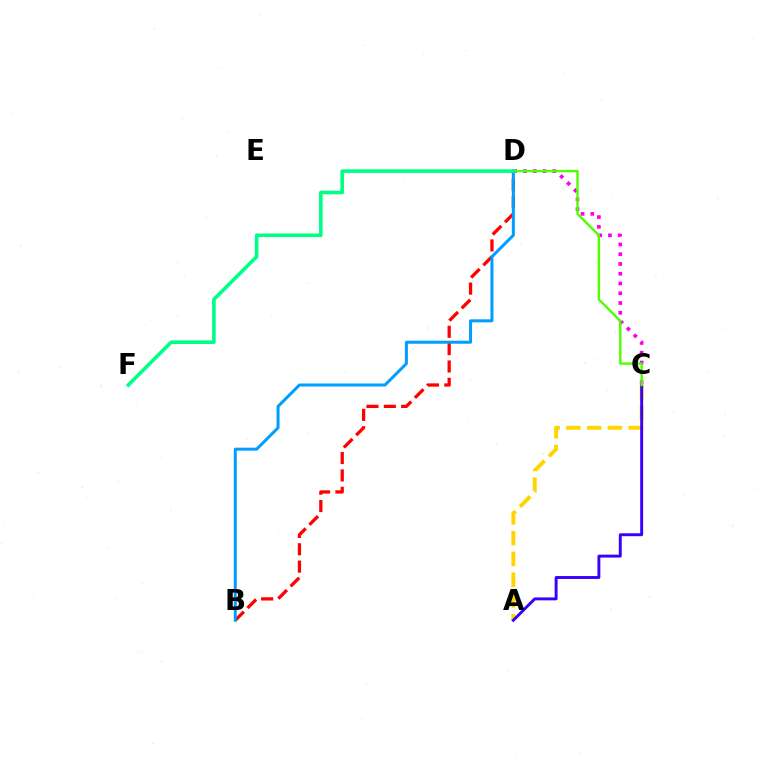{('A', 'C'): [{'color': '#ffd500', 'line_style': 'dashed', 'thickness': 2.82}, {'color': '#3700ff', 'line_style': 'solid', 'thickness': 2.1}], ('B', 'D'): [{'color': '#ff0000', 'line_style': 'dashed', 'thickness': 2.36}, {'color': '#009eff', 'line_style': 'solid', 'thickness': 2.17}], ('C', 'D'): [{'color': '#ff00ed', 'line_style': 'dotted', 'thickness': 2.65}, {'color': '#4fff00', 'line_style': 'solid', 'thickness': 1.73}], ('D', 'F'): [{'color': '#00ff86', 'line_style': 'solid', 'thickness': 2.61}]}